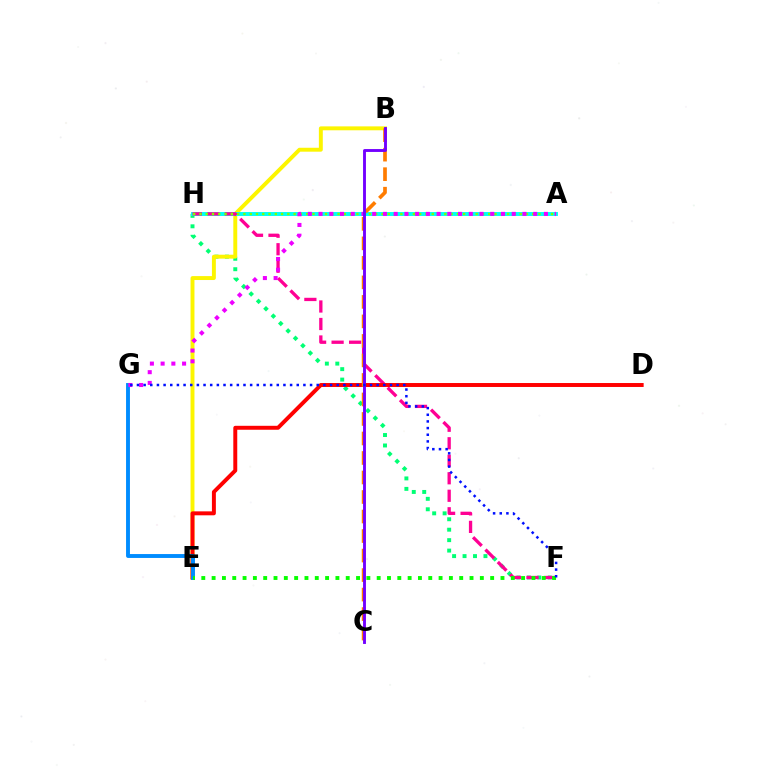{('F', 'H'): [{'color': '#00ff74', 'line_style': 'dotted', 'thickness': 2.84}, {'color': '#ff0094', 'line_style': 'dashed', 'thickness': 2.38}], ('B', 'E'): [{'color': '#fcf500', 'line_style': 'solid', 'thickness': 2.82}], ('A', 'H'): [{'color': '#00fff6', 'line_style': 'solid', 'thickness': 2.83}, {'color': '#84ff00', 'line_style': 'dotted', 'thickness': 1.71}], ('D', 'E'): [{'color': '#ff0000', 'line_style': 'solid', 'thickness': 2.84}], ('B', 'C'): [{'color': '#ff7c00', 'line_style': 'dashed', 'thickness': 2.65}, {'color': '#7200ff', 'line_style': 'solid', 'thickness': 2.07}], ('E', 'G'): [{'color': '#008cff', 'line_style': 'solid', 'thickness': 2.8}], ('A', 'G'): [{'color': '#ee00ff', 'line_style': 'dotted', 'thickness': 2.92}], ('E', 'F'): [{'color': '#08ff00', 'line_style': 'dotted', 'thickness': 2.8}], ('F', 'G'): [{'color': '#0010ff', 'line_style': 'dotted', 'thickness': 1.81}]}